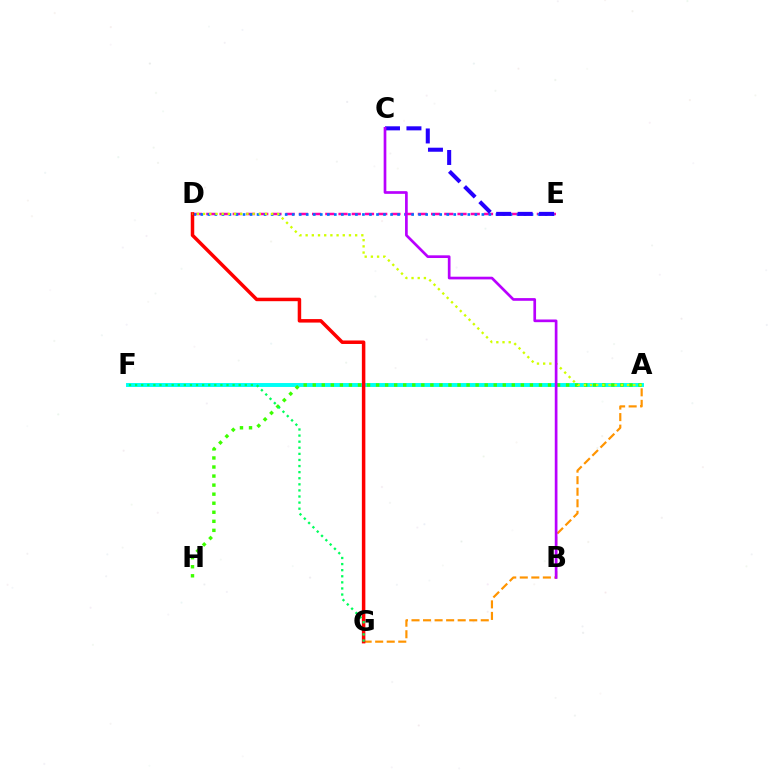{('A', 'G'): [{'color': '#ff9400', 'line_style': 'dashed', 'thickness': 1.57}], ('D', 'E'): [{'color': '#ff00ac', 'line_style': 'dashed', 'thickness': 1.8}, {'color': '#0074ff', 'line_style': 'dotted', 'thickness': 1.91}], ('A', 'F'): [{'color': '#00fff6', 'line_style': 'solid', 'thickness': 2.83}], ('A', 'H'): [{'color': '#3dff00', 'line_style': 'dotted', 'thickness': 2.46}], ('D', 'G'): [{'color': '#ff0000', 'line_style': 'solid', 'thickness': 2.52}], ('A', 'D'): [{'color': '#d1ff00', 'line_style': 'dotted', 'thickness': 1.68}], ('F', 'G'): [{'color': '#00ff5c', 'line_style': 'dotted', 'thickness': 1.66}], ('C', 'E'): [{'color': '#2500ff', 'line_style': 'dashed', 'thickness': 2.91}], ('B', 'C'): [{'color': '#b900ff', 'line_style': 'solid', 'thickness': 1.94}]}